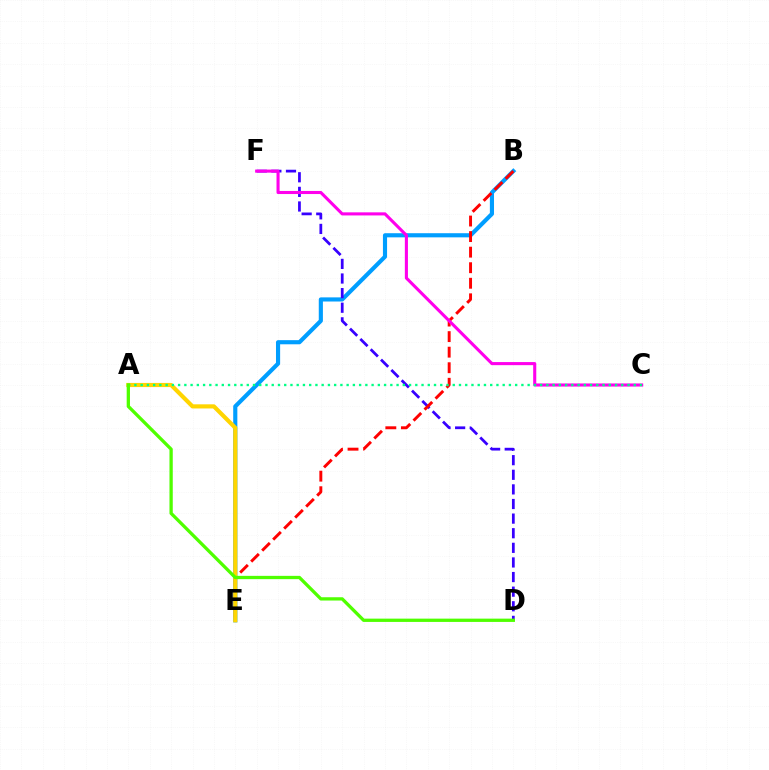{('B', 'E'): [{'color': '#009eff', 'line_style': 'solid', 'thickness': 2.98}, {'color': '#ff0000', 'line_style': 'dashed', 'thickness': 2.11}], ('D', 'F'): [{'color': '#3700ff', 'line_style': 'dashed', 'thickness': 1.98}], ('C', 'F'): [{'color': '#ff00ed', 'line_style': 'solid', 'thickness': 2.22}], ('A', 'E'): [{'color': '#ffd500', 'line_style': 'solid', 'thickness': 2.99}], ('A', 'C'): [{'color': '#00ff86', 'line_style': 'dotted', 'thickness': 1.7}], ('A', 'D'): [{'color': '#4fff00', 'line_style': 'solid', 'thickness': 2.37}]}